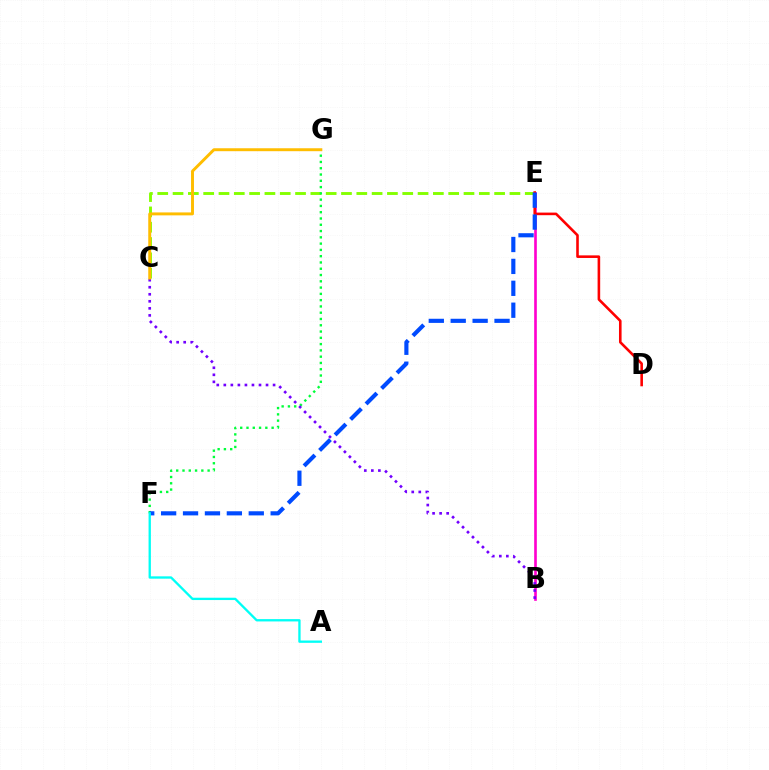{('C', 'E'): [{'color': '#84ff00', 'line_style': 'dashed', 'thickness': 2.08}], ('B', 'E'): [{'color': '#ff00cf', 'line_style': 'solid', 'thickness': 1.91}], ('F', 'G'): [{'color': '#00ff39', 'line_style': 'dotted', 'thickness': 1.71}], ('D', 'E'): [{'color': '#ff0000', 'line_style': 'solid', 'thickness': 1.87}], ('B', 'C'): [{'color': '#7200ff', 'line_style': 'dotted', 'thickness': 1.91}], ('E', 'F'): [{'color': '#004bff', 'line_style': 'dashed', 'thickness': 2.98}], ('A', 'F'): [{'color': '#00fff6', 'line_style': 'solid', 'thickness': 1.67}], ('C', 'G'): [{'color': '#ffbd00', 'line_style': 'solid', 'thickness': 2.12}]}